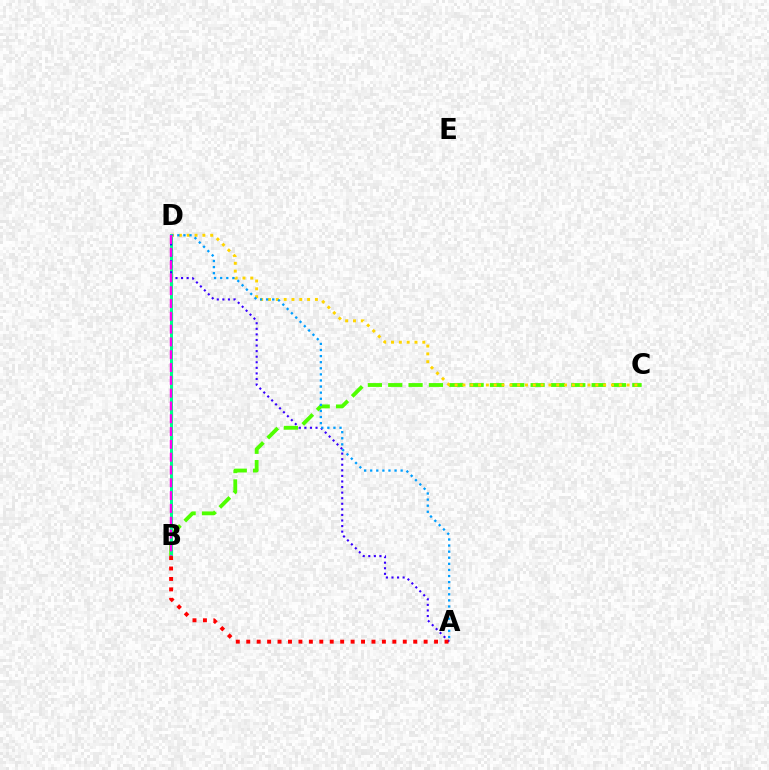{('B', 'C'): [{'color': '#4fff00', 'line_style': 'dashed', 'thickness': 2.76}], ('B', 'D'): [{'color': '#00ff86', 'line_style': 'solid', 'thickness': 2.15}, {'color': '#ff00ed', 'line_style': 'dashed', 'thickness': 1.74}], ('A', 'D'): [{'color': '#3700ff', 'line_style': 'dotted', 'thickness': 1.51}, {'color': '#009eff', 'line_style': 'dotted', 'thickness': 1.65}], ('C', 'D'): [{'color': '#ffd500', 'line_style': 'dotted', 'thickness': 2.12}], ('A', 'B'): [{'color': '#ff0000', 'line_style': 'dotted', 'thickness': 2.84}]}